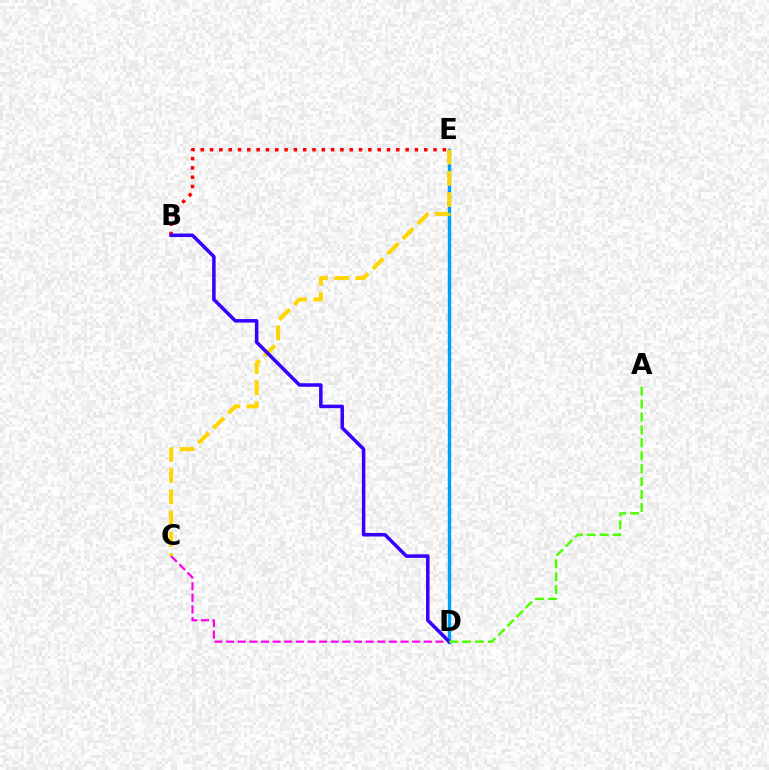{('D', 'E'): [{'color': '#00ff86', 'line_style': 'dotted', 'thickness': 2.19}, {'color': '#009eff', 'line_style': 'solid', 'thickness': 2.45}], ('C', 'E'): [{'color': '#ffd500', 'line_style': 'dashed', 'thickness': 2.88}], ('B', 'E'): [{'color': '#ff0000', 'line_style': 'dotted', 'thickness': 2.53}], ('C', 'D'): [{'color': '#ff00ed', 'line_style': 'dashed', 'thickness': 1.58}], ('B', 'D'): [{'color': '#3700ff', 'line_style': 'solid', 'thickness': 2.53}], ('A', 'D'): [{'color': '#4fff00', 'line_style': 'dashed', 'thickness': 1.76}]}